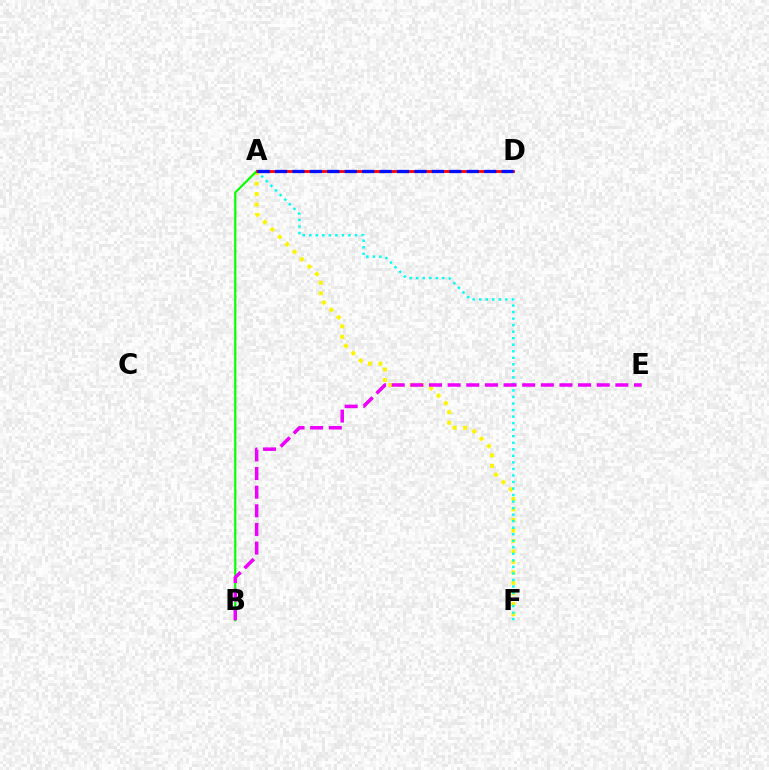{('A', 'F'): [{'color': '#fcf500', 'line_style': 'dotted', 'thickness': 2.85}, {'color': '#00fff6', 'line_style': 'dotted', 'thickness': 1.78}], ('A', 'B'): [{'color': '#08ff00', 'line_style': 'solid', 'thickness': 1.59}], ('A', 'D'): [{'color': '#ff0000', 'line_style': 'solid', 'thickness': 2.02}, {'color': '#0010ff', 'line_style': 'dashed', 'thickness': 2.37}], ('B', 'E'): [{'color': '#ee00ff', 'line_style': 'dashed', 'thickness': 2.53}]}